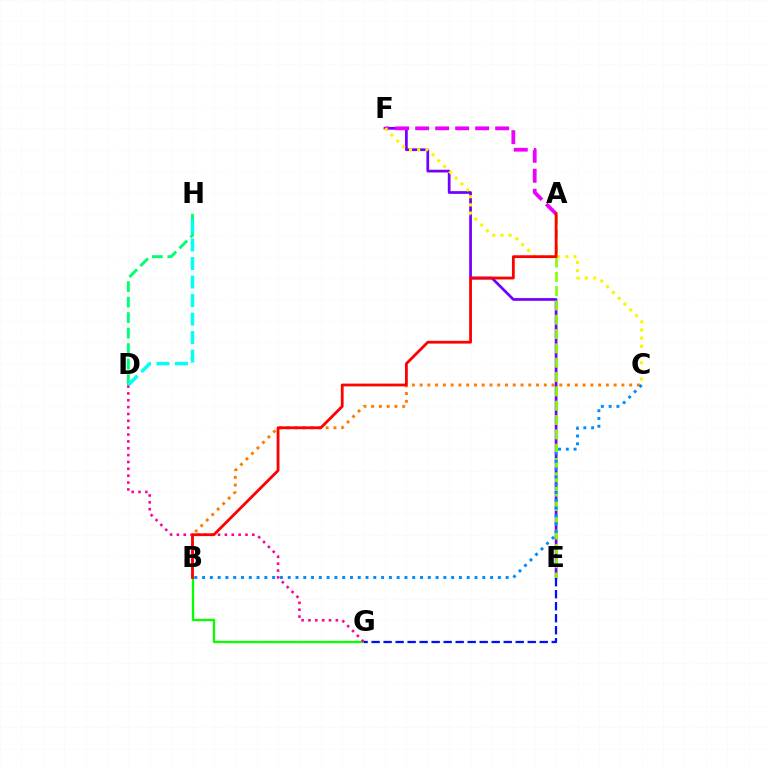{('E', 'F'): [{'color': '#7200ff', 'line_style': 'solid', 'thickness': 1.96}], ('A', 'F'): [{'color': '#ee00ff', 'line_style': 'dashed', 'thickness': 2.72}], ('B', 'C'): [{'color': '#ff7c00', 'line_style': 'dotted', 'thickness': 2.11}, {'color': '#008cff', 'line_style': 'dotted', 'thickness': 2.11}], ('D', 'H'): [{'color': '#00ff74', 'line_style': 'dashed', 'thickness': 2.1}, {'color': '#00fff6', 'line_style': 'dashed', 'thickness': 2.52}], ('C', 'F'): [{'color': '#fcf500', 'line_style': 'dotted', 'thickness': 2.23}], ('B', 'G'): [{'color': '#08ff00', 'line_style': 'solid', 'thickness': 1.66}], ('A', 'E'): [{'color': '#84ff00', 'line_style': 'dashed', 'thickness': 1.95}], ('D', 'G'): [{'color': '#ff0094', 'line_style': 'dotted', 'thickness': 1.86}], ('E', 'G'): [{'color': '#0010ff', 'line_style': 'dashed', 'thickness': 1.63}], ('A', 'B'): [{'color': '#ff0000', 'line_style': 'solid', 'thickness': 2.02}]}